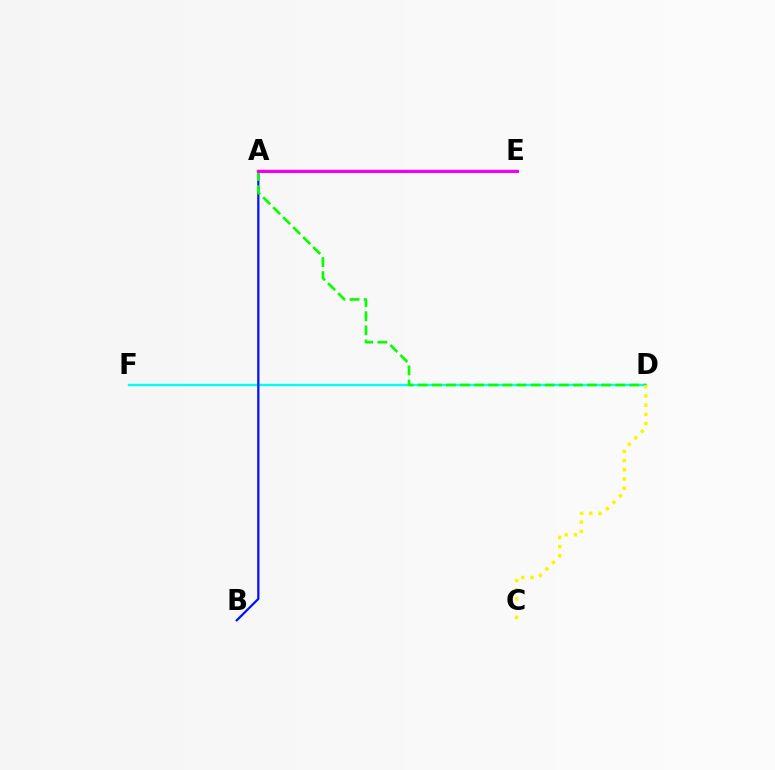{('D', 'F'): [{'color': '#00fff6', 'line_style': 'solid', 'thickness': 1.72}], ('A', 'B'): [{'color': '#0010ff', 'line_style': 'solid', 'thickness': 1.6}], ('A', 'E'): [{'color': '#ff0000', 'line_style': 'solid', 'thickness': 1.74}, {'color': '#ee00ff', 'line_style': 'solid', 'thickness': 2.17}], ('A', 'D'): [{'color': '#08ff00', 'line_style': 'dashed', 'thickness': 1.92}], ('C', 'D'): [{'color': '#fcf500', 'line_style': 'dotted', 'thickness': 2.5}]}